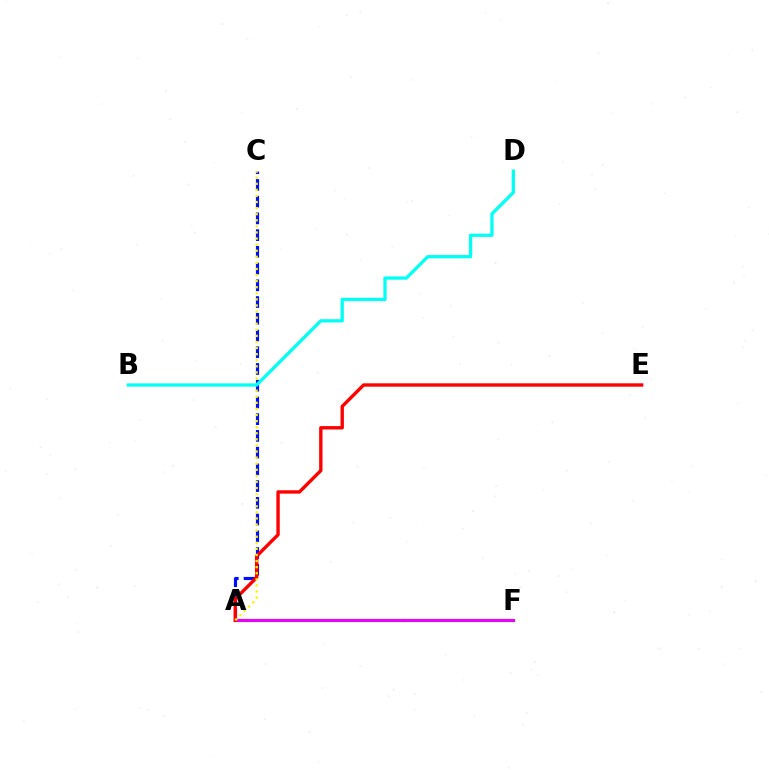{('A', 'C'): [{'color': '#0010ff', 'line_style': 'dashed', 'thickness': 2.27}, {'color': '#fcf500', 'line_style': 'dotted', 'thickness': 1.65}], ('A', 'F'): [{'color': '#08ff00', 'line_style': 'solid', 'thickness': 2.36}, {'color': '#ee00ff', 'line_style': 'solid', 'thickness': 2.21}], ('A', 'E'): [{'color': '#ff0000', 'line_style': 'solid', 'thickness': 2.43}], ('B', 'D'): [{'color': '#00fff6', 'line_style': 'solid', 'thickness': 2.34}]}